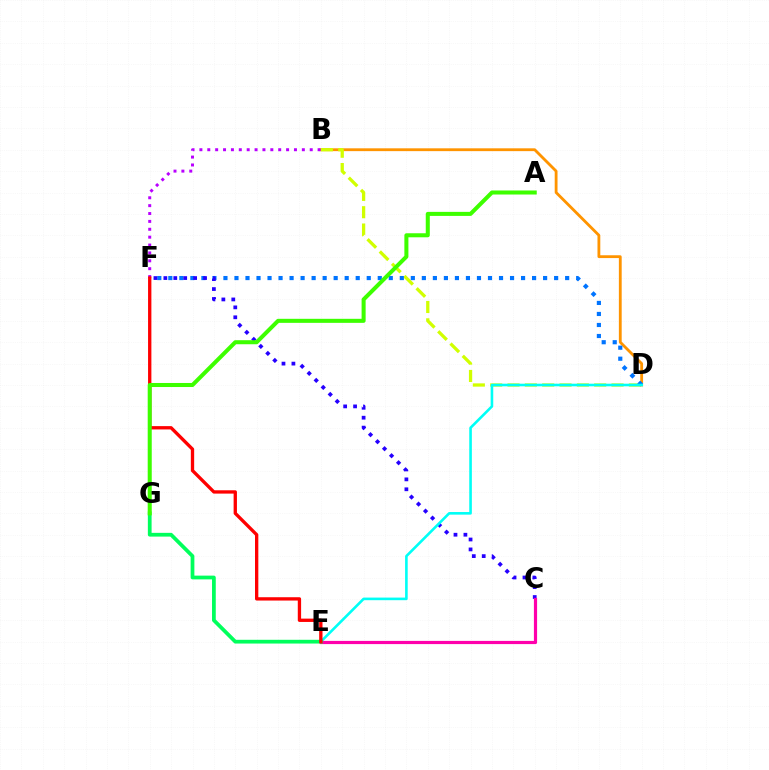{('B', 'D'): [{'color': '#ff9400', 'line_style': 'solid', 'thickness': 2.03}, {'color': '#d1ff00', 'line_style': 'dashed', 'thickness': 2.36}], ('D', 'F'): [{'color': '#0074ff', 'line_style': 'dotted', 'thickness': 2.99}], ('C', 'F'): [{'color': '#2500ff', 'line_style': 'dotted', 'thickness': 2.7}], ('B', 'F'): [{'color': '#b900ff', 'line_style': 'dotted', 'thickness': 2.14}], ('D', 'E'): [{'color': '#00fff6', 'line_style': 'solid', 'thickness': 1.88}], ('C', 'E'): [{'color': '#ff00ac', 'line_style': 'solid', 'thickness': 2.3}], ('E', 'G'): [{'color': '#00ff5c', 'line_style': 'solid', 'thickness': 2.7}], ('E', 'F'): [{'color': '#ff0000', 'line_style': 'solid', 'thickness': 2.39}], ('A', 'G'): [{'color': '#3dff00', 'line_style': 'solid', 'thickness': 2.91}]}